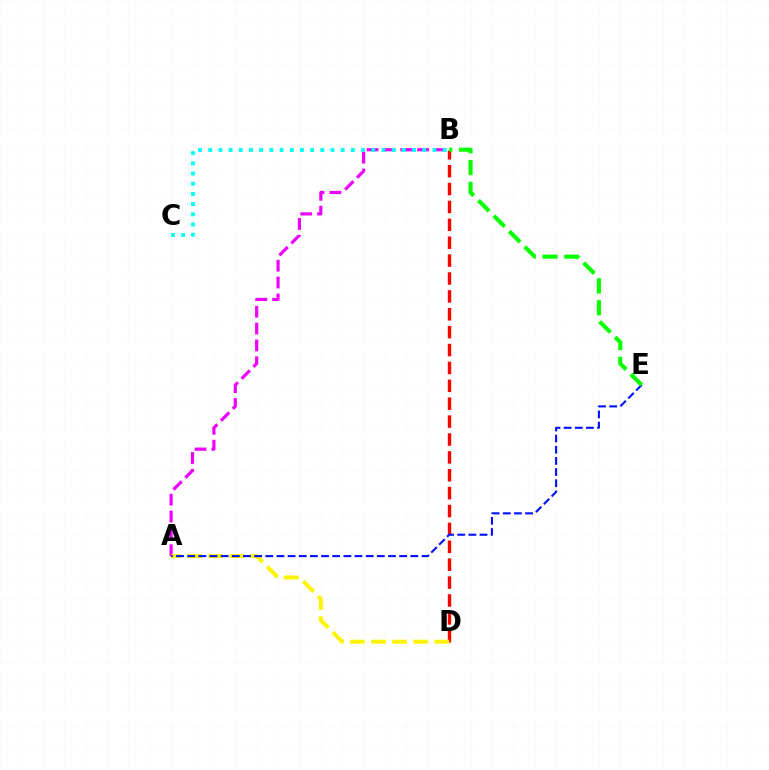{('B', 'D'): [{'color': '#ff0000', 'line_style': 'dashed', 'thickness': 2.43}], ('A', 'B'): [{'color': '#ee00ff', 'line_style': 'dashed', 'thickness': 2.29}], ('A', 'D'): [{'color': '#fcf500', 'line_style': 'dashed', 'thickness': 2.86}], ('B', 'C'): [{'color': '#00fff6', 'line_style': 'dotted', 'thickness': 2.77}], ('A', 'E'): [{'color': '#0010ff', 'line_style': 'dashed', 'thickness': 1.52}], ('B', 'E'): [{'color': '#08ff00', 'line_style': 'dashed', 'thickness': 2.97}]}